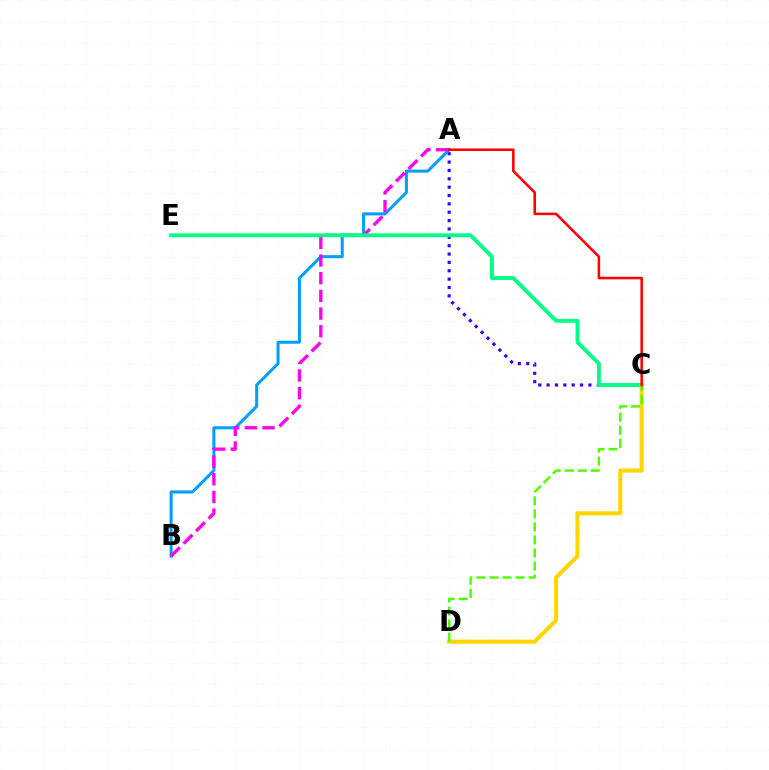{('A', 'C'): [{'color': '#3700ff', 'line_style': 'dotted', 'thickness': 2.27}, {'color': '#ff0000', 'line_style': 'solid', 'thickness': 1.84}], ('A', 'B'): [{'color': '#009eff', 'line_style': 'solid', 'thickness': 2.18}, {'color': '#ff00ed', 'line_style': 'dashed', 'thickness': 2.4}], ('C', 'E'): [{'color': '#00ff86', 'line_style': 'solid', 'thickness': 2.8}], ('C', 'D'): [{'color': '#ffd500', 'line_style': 'solid', 'thickness': 2.94}, {'color': '#4fff00', 'line_style': 'dashed', 'thickness': 1.77}]}